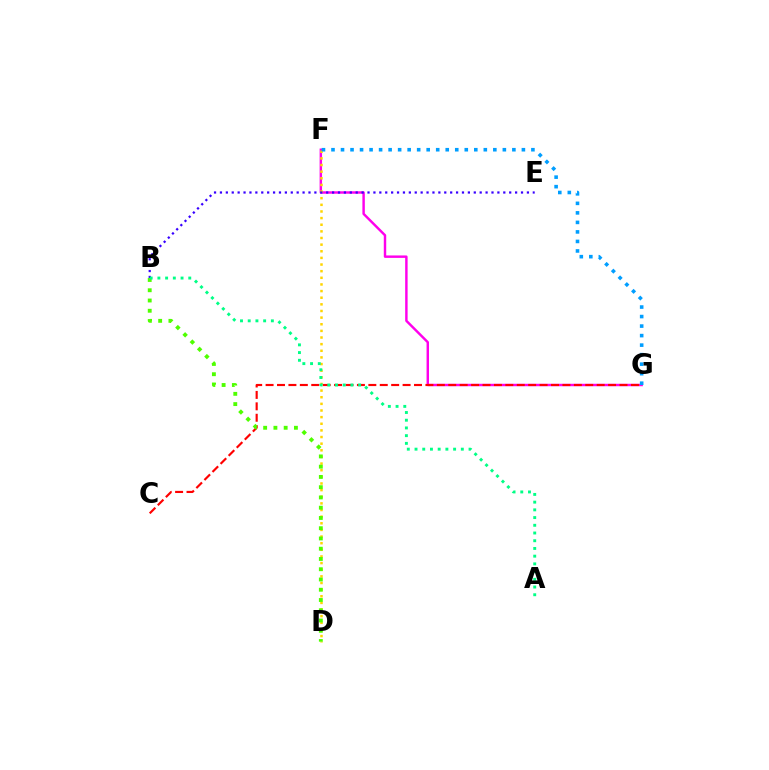{('F', 'G'): [{'color': '#ff00ed', 'line_style': 'solid', 'thickness': 1.76}, {'color': '#009eff', 'line_style': 'dotted', 'thickness': 2.59}], ('C', 'G'): [{'color': '#ff0000', 'line_style': 'dashed', 'thickness': 1.55}], ('D', 'F'): [{'color': '#ffd500', 'line_style': 'dotted', 'thickness': 1.8}], ('B', 'D'): [{'color': '#4fff00', 'line_style': 'dotted', 'thickness': 2.79}], ('B', 'E'): [{'color': '#3700ff', 'line_style': 'dotted', 'thickness': 1.6}], ('A', 'B'): [{'color': '#00ff86', 'line_style': 'dotted', 'thickness': 2.1}]}